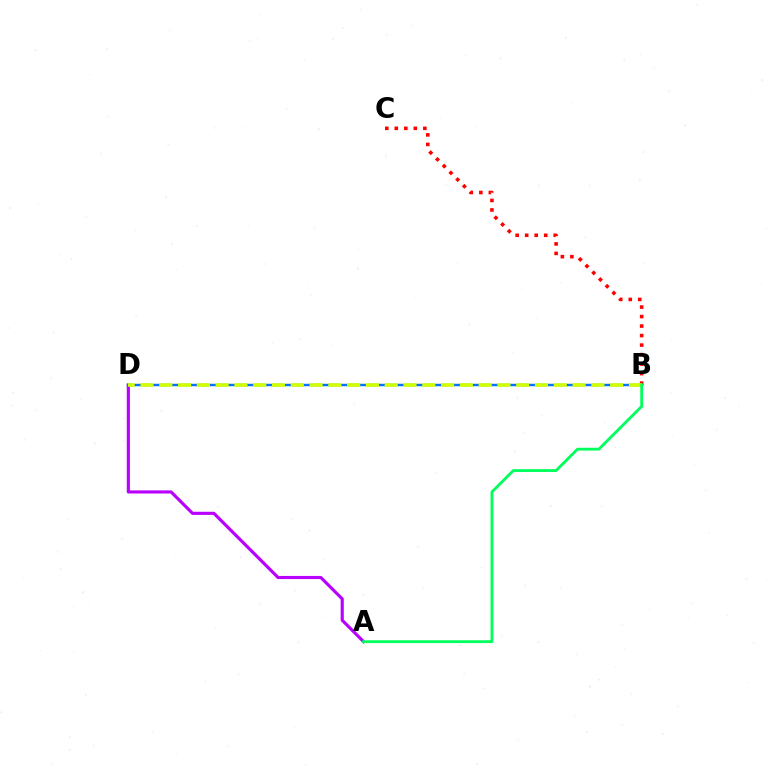{('A', 'D'): [{'color': '#b900ff', 'line_style': 'solid', 'thickness': 2.26}], ('B', 'C'): [{'color': '#ff0000', 'line_style': 'dotted', 'thickness': 2.58}], ('B', 'D'): [{'color': '#0074ff', 'line_style': 'solid', 'thickness': 1.75}, {'color': '#d1ff00', 'line_style': 'dashed', 'thickness': 2.55}], ('A', 'B'): [{'color': '#00ff5c', 'line_style': 'solid', 'thickness': 2.03}]}